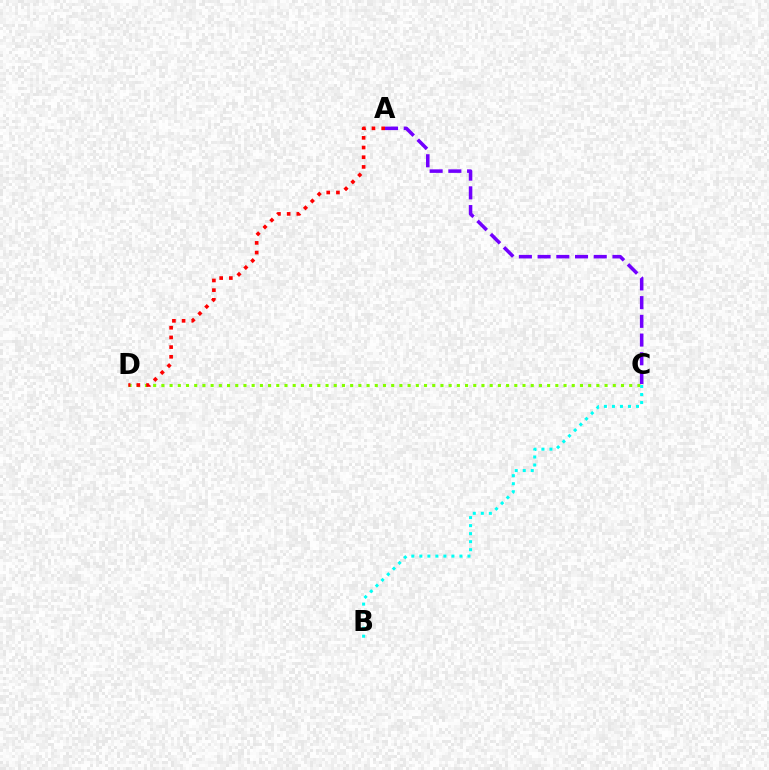{('C', 'D'): [{'color': '#84ff00', 'line_style': 'dotted', 'thickness': 2.23}], ('A', 'C'): [{'color': '#7200ff', 'line_style': 'dashed', 'thickness': 2.54}], ('B', 'C'): [{'color': '#00fff6', 'line_style': 'dotted', 'thickness': 2.18}], ('A', 'D'): [{'color': '#ff0000', 'line_style': 'dotted', 'thickness': 2.63}]}